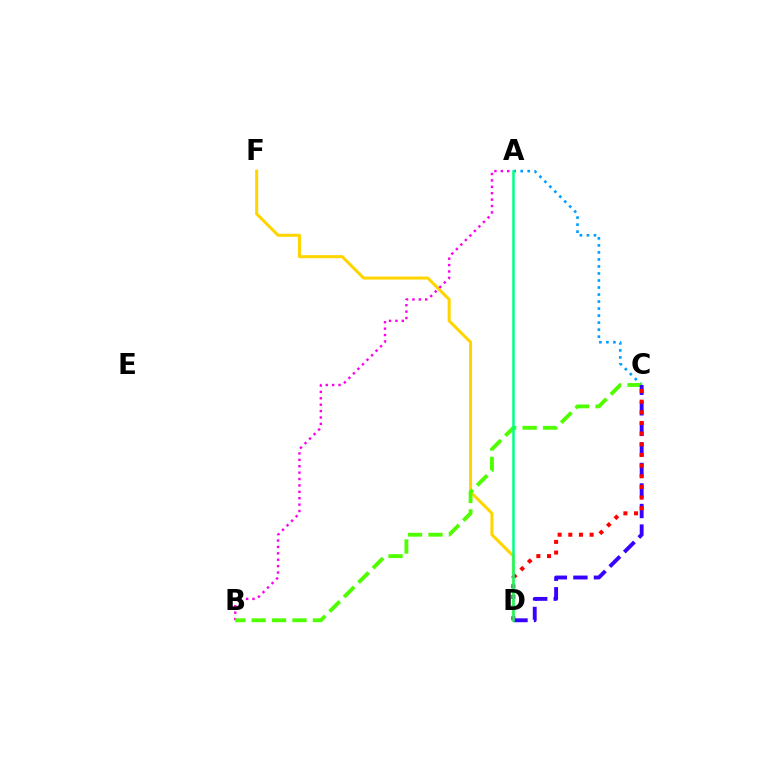{('A', 'C'): [{'color': '#009eff', 'line_style': 'dotted', 'thickness': 1.91}], ('D', 'F'): [{'color': '#ffd500', 'line_style': 'solid', 'thickness': 2.19}], ('A', 'B'): [{'color': '#ff00ed', 'line_style': 'dotted', 'thickness': 1.74}], ('B', 'C'): [{'color': '#4fff00', 'line_style': 'dashed', 'thickness': 2.78}], ('C', 'D'): [{'color': '#3700ff', 'line_style': 'dashed', 'thickness': 2.79}, {'color': '#ff0000', 'line_style': 'dotted', 'thickness': 2.9}], ('A', 'D'): [{'color': '#00ff86', 'line_style': 'solid', 'thickness': 1.8}]}